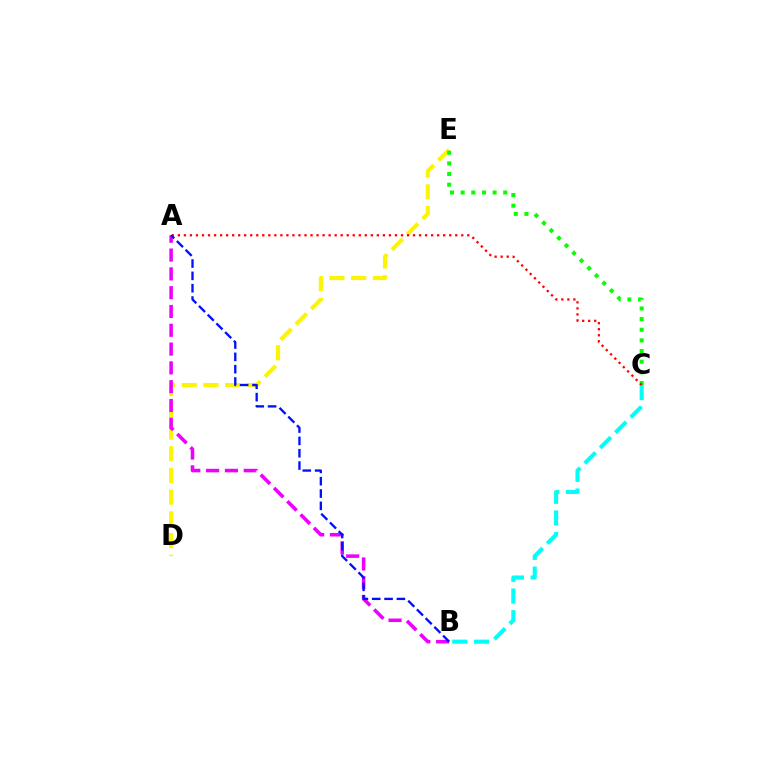{('D', 'E'): [{'color': '#fcf500', 'line_style': 'dashed', 'thickness': 2.95}], ('A', 'B'): [{'color': '#ee00ff', 'line_style': 'dashed', 'thickness': 2.55}, {'color': '#0010ff', 'line_style': 'dashed', 'thickness': 1.68}], ('C', 'E'): [{'color': '#08ff00', 'line_style': 'dotted', 'thickness': 2.89}], ('B', 'C'): [{'color': '#00fff6', 'line_style': 'dashed', 'thickness': 2.94}], ('A', 'C'): [{'color': '#ff0000', 'line_style': 'dotted', 'thickness': 1.64}]}